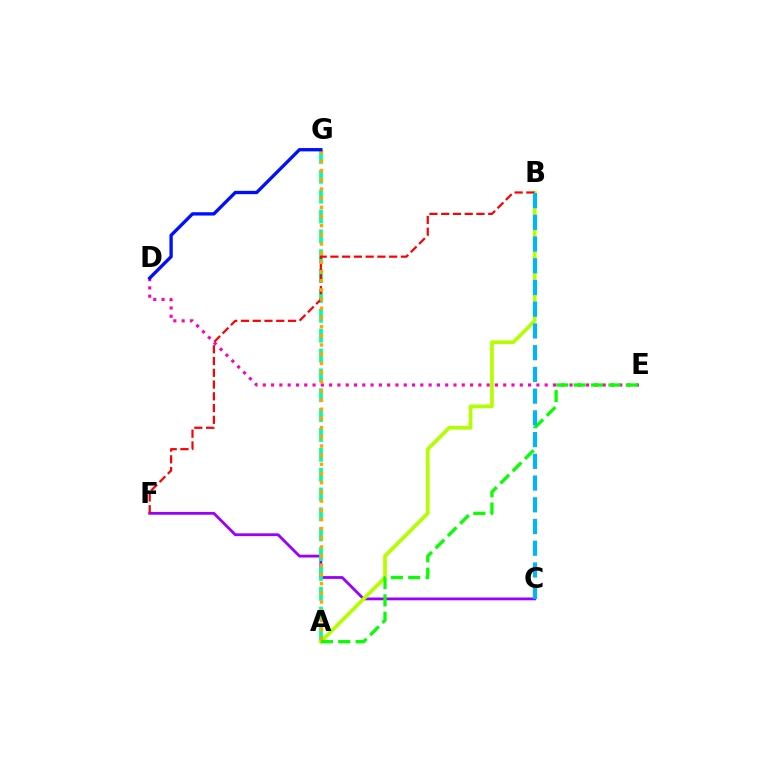{('C', 'F'): [{'color': '#9b00ff', 'line_style': 'solid', 'thickness': 2.02}], ('A', 'G'): [{'color': '#00ff9d', 'line_style': 'dashed', 'thickness': 2.7}, {'color': '#ffa500', 'line_style': 'dotted', 'thickness': 2.49}], ('D', 'E'): [{'color': '#ff00bd', 'line_style': 'dotted', 'thickness': 2.25}], ('A', 'B'): [{'color': '#b3ff00', 'line_style': 'solid', 'thickness': 2.66}], ('B', 'F'): [{'color': '#ff0000', 'line_style': 'dashed', 'thickness': 1.6}], ('D', 'G'): [{'color': '#0010ff', 'line_style': 'solid', 'thickness': 2.4}], ('A', 'E'): [{'color': '#08ff00', 'line_style': 'dashed', 'thickness': 2.36}], ('B', 'C'): [{'color': '#00b5ff', 'line_style': 'dashed', 'thickness': 2.95}]}